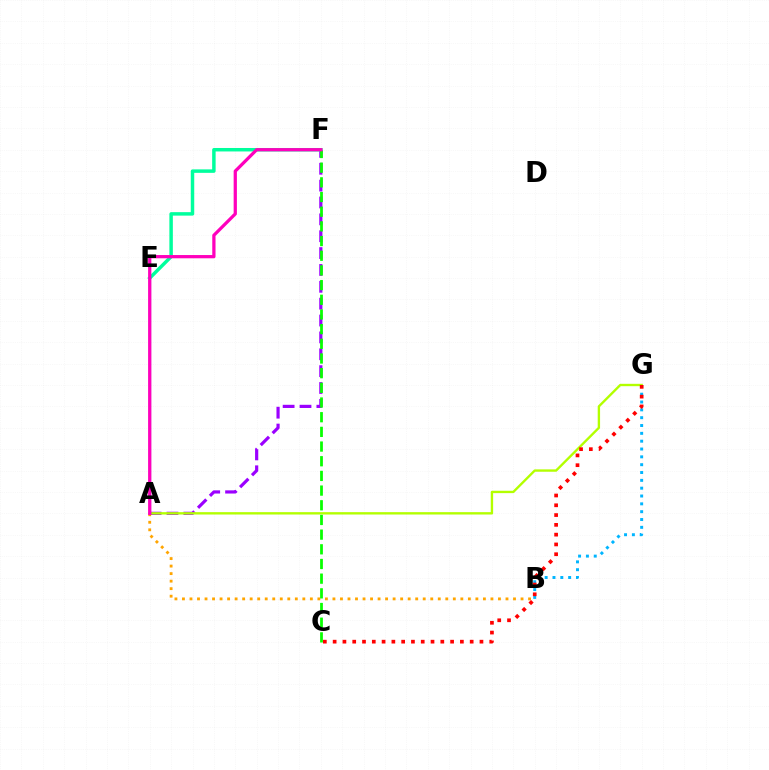{('A', 'F'): [{'color': '#9b00ff', 'line_style': 'dashed', 'thickness': 2.29}, {'color': '#ff00bd', 'line_style': 'solid', 'thickness': 2.34}], ('B', 'G'): [{'color': '#00b5ff', 'line_style': 'dotted', 'thickness': 2.13}], ('E', 'F'): [{'color': '#00ff9d', 'line_style': 'solid', 'thickness': 2.5}], ('A', 'G'): [{'color': '#b3ff00', 'line_style': 'solid', 'thickness': 1.71}], ('A', 'B'): [{'color': '#ffa500', 'line_style': 'dotted', 'thickness': 2.04}], ('A', 'E'): [{'color': '#0010ff', 'line_style': 'solid', 'thickness': 1.52}], ('C', 'G'): [{'color': '#ff0000', 'line_style': 'dotted', 'thickness': 2.66}], ('C', 'F'): [{'color': '#08ff00', 'line_style': 'dashed', 'thickness': 1.99}]}